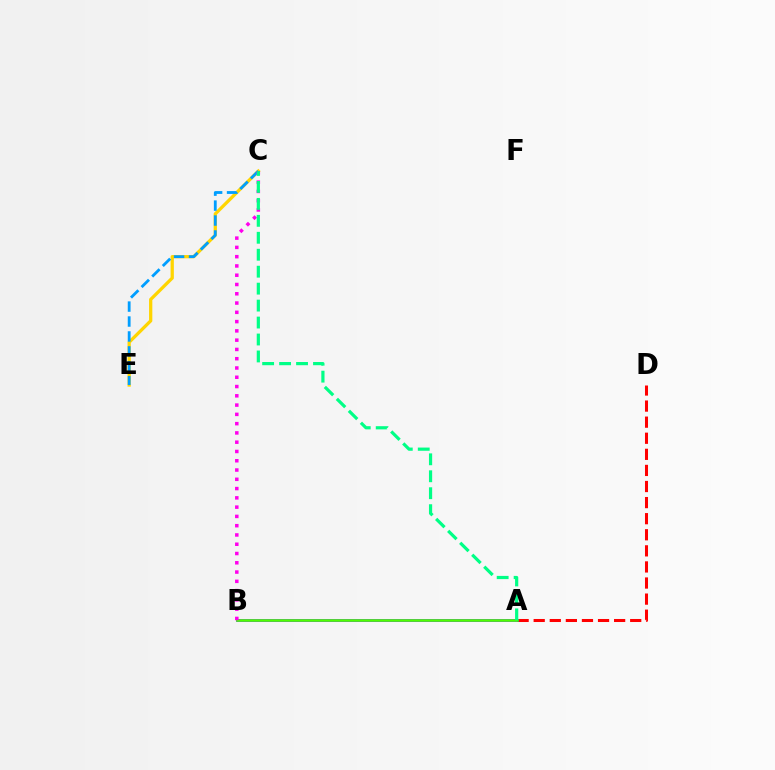{('A', 'D'): [{'color': '#ff0000', 'line_style': 'dashed', 'thickness': 2.19}], ('A', 'B'): [{'color': '#3700ff', 'line_style': 'solid', 'thickness': 1.84}, {'color': '#4fff00', 'line_style': 'solid', 'thickness': 1.81}], ('C', 'E'): [{'color': '#ffd500', 'line_style': 'solid', 'thickness': 2.35}, {'color': '#009eff', 'line_style': 'dashed', 'thickness': 2.03}], ('B', 'C'): [{'color': '#ff00ed', 'line_style': 'dotted', 'thickness': 2.52}], ('A', 'C'): [{'color': '#00ff86', 'line_style': 'dashed', 'thickness': 2.3}]}